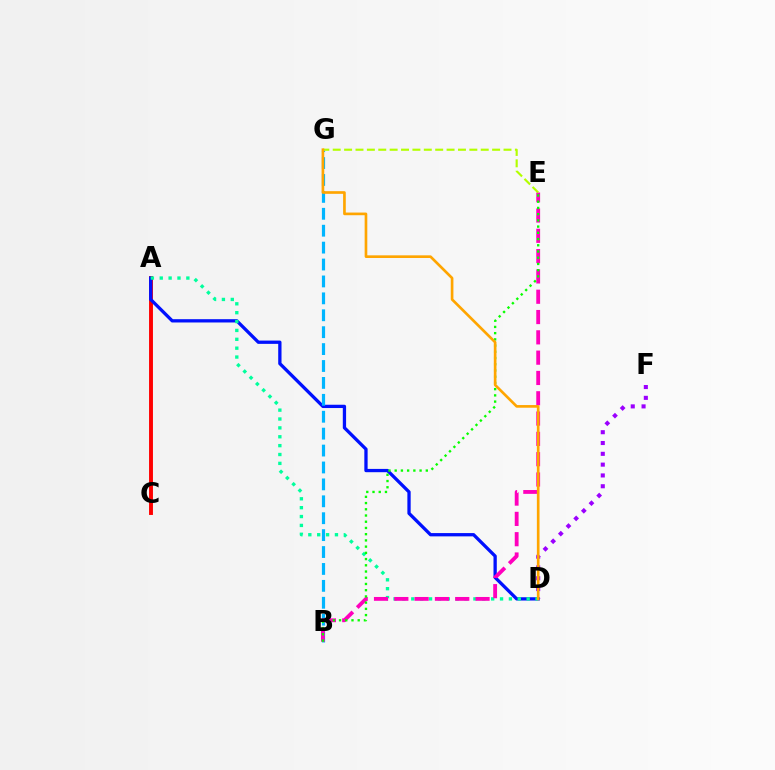{('D', 'F'): [{'color': '#9b00ff', 'line_style': 'dotted', 'thickness': 2.94}], ('A', 'C'): [{'color': '#ff0000', 'line_style': 'solid', 'thickness': 2.81}], ('A', 'D'): [{'color': '#0010ff', 'line_style': 'solid', 'thickness': 2.37}, {'color': '#00ff9d', 'line_style': 'dotted', 'thickness': 2.41}], ('B', 'G'): [{'color': '#00b5ff', 'line_style': 'dashed', 'thickness': 2.3}], ('B', 'E'): [{'color': '#ff00bd', 'line_style': 'dashed', 'thickness': 2.76}, {'color': '#08ff00', 'line_style': 'dotted', 'thickness': 1.69}], ('E', 'G'): [{'color': '#b3ff00', 'line_style': 'dashed', 'thickness': 1.55}], ('D', 'G'): [{'color': '#ffa500', 'line_style': 'solid', 'thickness': 1.91}]}